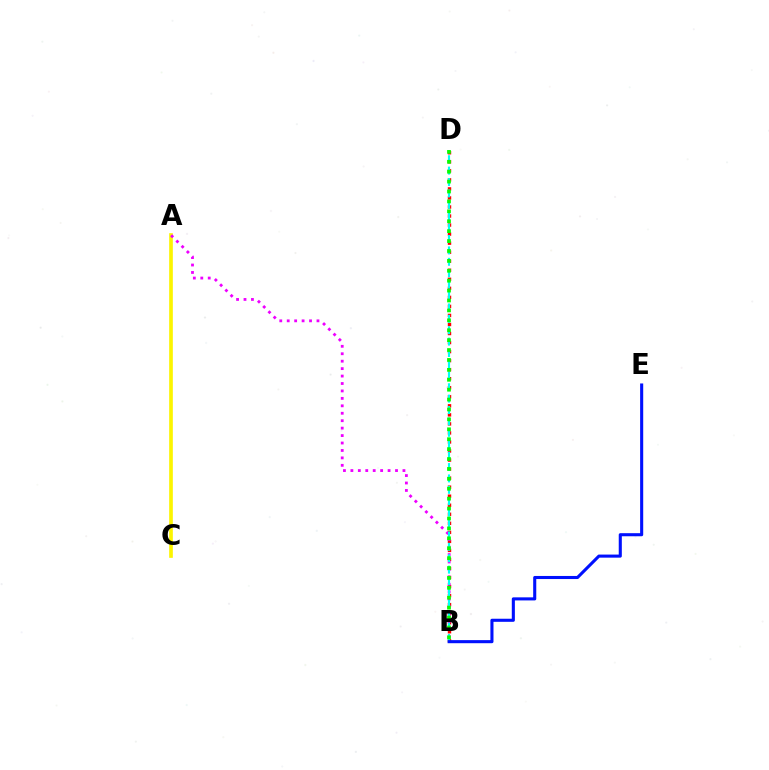{('B', 'D'): [{'color': '#ff0000', 'line_style': 'dotted', 'thickness': 2.46}, {'color': '#00fff6', 'line_style': 'dashed', 'thickness': 1.55}, {'color': '#08ff00', 'line_style': 'dotted', 'thickness': 2.69}], ('A', 'C'): [{'color': '#fcf500', 'line_style': 'solid', 'thickness': 2.64}], ('A', 'B'): [{'color': '#ee00ff', 'line_style': 'dotted', 'thickness': 2.02}], ('B', 'E'): [{'color': '#0010ff', 'line_style': 'solid', 'thickness': 2.22}]}